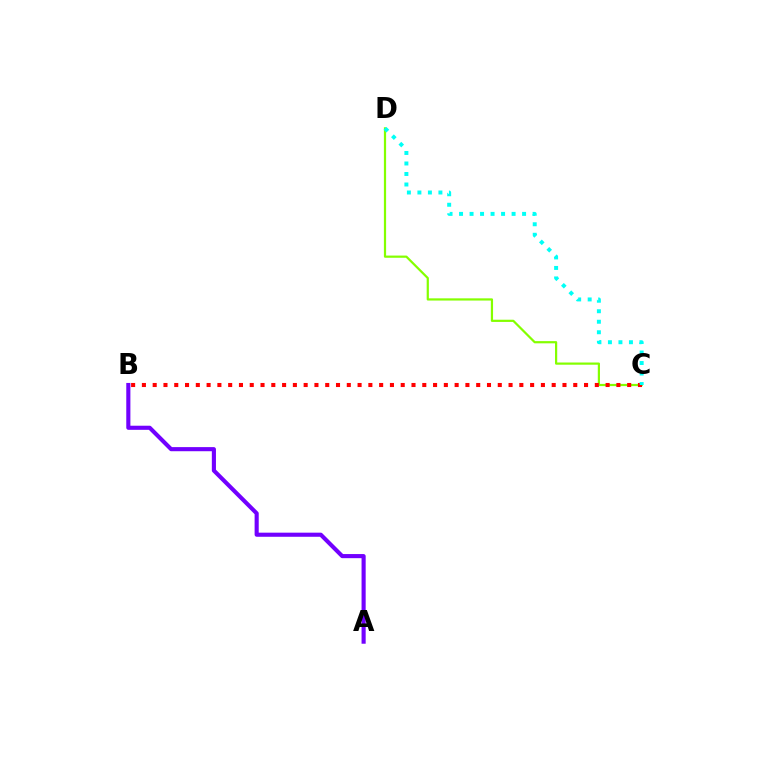{('C', 'D'): [{'color': '#84ff00', 'line_style': 'solid', 'thickness': 1.59}, {'color': '#00fff6', 'line_style': 'dotted', 'thickness': 2.85}], ('B', 'C'): [{'color': '#ff0000', 'line_style': 'dotted', 'thickness': 2.93}], ('A', 'B'): [{'color': '#7200ff', 'line_style': 'solid', 'thickness': 2.96}]}